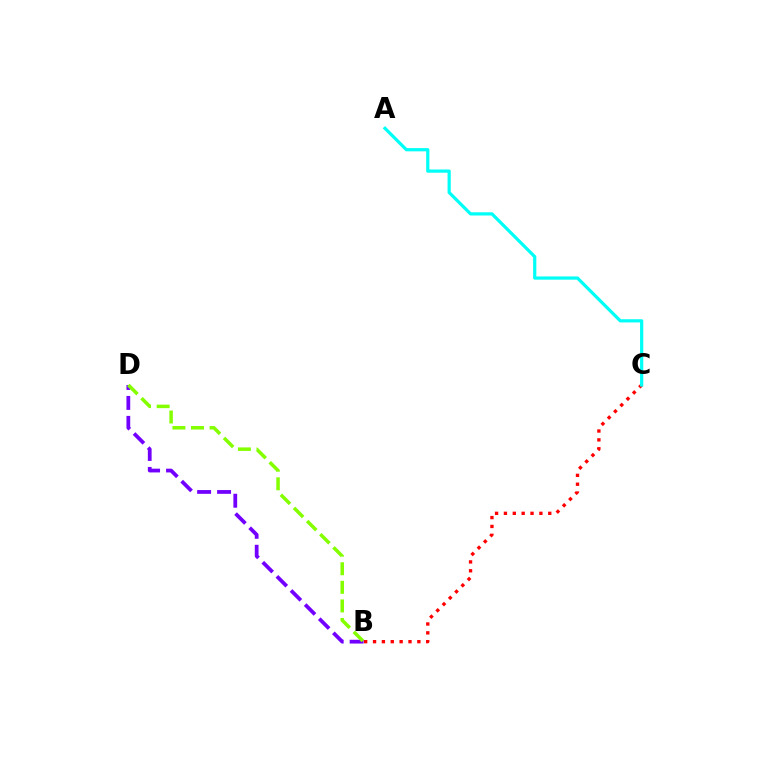{('B', 'D'): [{'color': '#7200ff', 'line_style': 'dashed', 'thickness': 2.71}, {'color': '#84ff00', 'line_style': 'dashed', 'thickness': 2.52}], ('B', 'C'): [{'color': '#ff0000', 'line_style': 'dotted', 'thickness': 2.41}], ('A', 'C'): [{'color': '#00fff6', 'line_style': 'solid', 'thickness': 2.31}]}